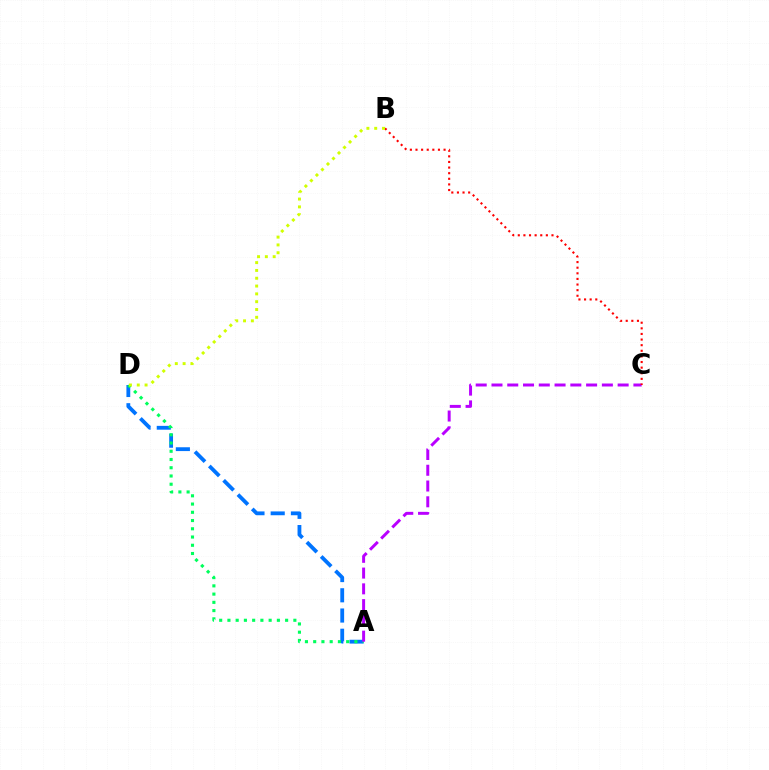{('A', 'D'): [{'color': '#0074ff', 'line_style': 'dashed', 'thickness': 2.75}, {'color': '#00ff5c', 'line_style': 'dotted', 'thickness': 2.24}], ('A', 'C'): [{'color': '#b900ff', 'line_style': 'dashed', 'thickness': 2.14}], ('B', 'C'): [{'color': '#ff0000', 'line_style': 'dotted', 'thickness': 1.53}], ('B', 'D'): [{'color': '#d1ff00', 'line_style': 'dotted', 'thickness': 2.12}]}